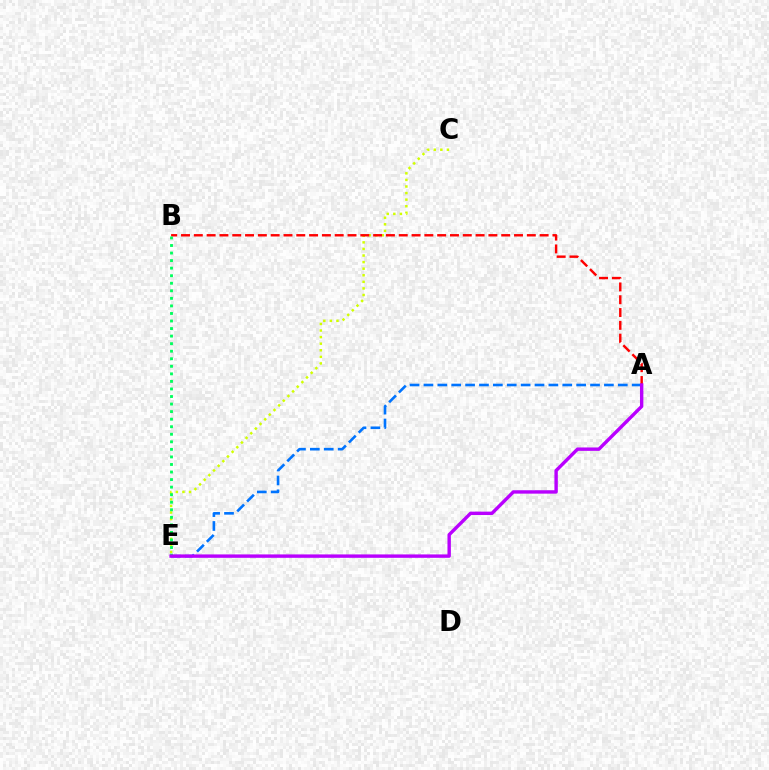{('C', 'E'): [{'color': '#d1ff00', 'line_style': 'dotted', 'thickness': 1.79}], ('A', 'E'): [{'color': '#0074ff', 'line_style': 'dashed', 'thickness': 1.89}, {'color': '#b900ff', 'line_style': 'solid', 'thickness': 2.45}], ('A', 'B'): [{'color': '#ff0000', 'line_style': 'dashed', 'thickness': 1.74}], ('B', 'E'): [{'color': '#00ff5c', 'line_style': 'dotted', 'thickness': 2.05}]}